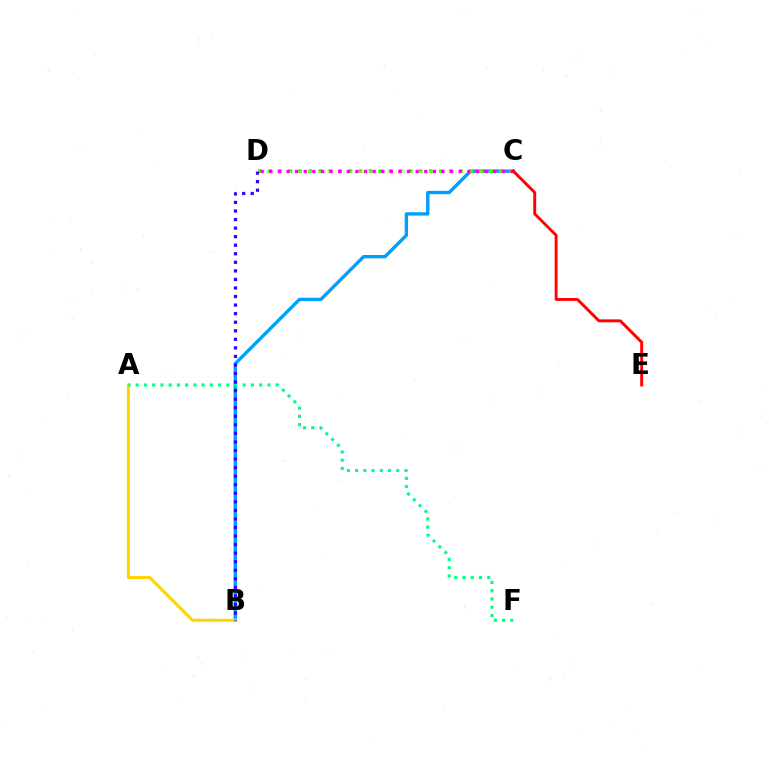{('B', 'C'): [{'color': '#009eff', 'line_style': 'solid', 'thickness': 2.43}], ('A', 'B'): [{'color': '#ffd500', 'line_style': 'solid', 'thickness': 2.16}], ('A', 'F'): [{'color': '#00ff86', 'line_style': 'dotted', 'thickness': 2.24}], ('C', 'D'): [{'color': '#4fff00', 'line_style': 'dotted', 'thickness': 2.73}, {'color': '#ff00ed', 'line_style': 'dotted', 'thickness': 2.34}], ('B', 'D'): [{'color': '#3700ff', 'line_style': 'dotted', 'thickness': 2.32}], ('C', 'E'): [{'color': '#ff0000', 'line_style': 'solid', 'thickness': 2.09}]}